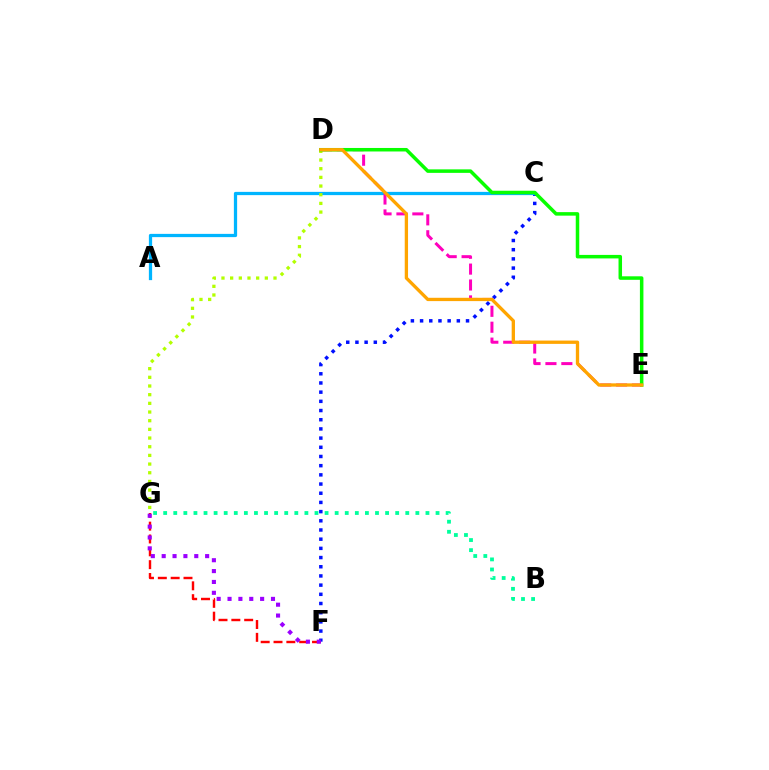{('F', 'G'): [{'color': '#ff0000', 'line_style': 'dashed', 'thickness': 1.74}, {'color': '#9b00ff', 'line_style': 'dotted', 'thickness': 2.95}], ('C', 'F'): [{'color': '#0010ff', 'line_style': 'dotted', 'thickness': 2.5}], ('B', 'G'): [{'color': '#00ff9d', 'line_style': 'dotted', 'thickness': 2.74}], ('A', 'C'): [{'color': '#00b5ff', 'line_style': 'solid', 'thickness': 2.34}], ('D', 'E'): [{'color': '#ff00bd', 'line_style': 'dashed', 'thickness': 2.16}, {'color': '#08ff00', 'line_style': 'solid', 'thickness': 2.53}, {'color': '#ffa500', 'line_style': 'solid', 'thickness': 2.38}], ('D', 'G'): [{'color': '#b3ff00', 'line_style': 'dotted', 'thickness': 2.36}]}